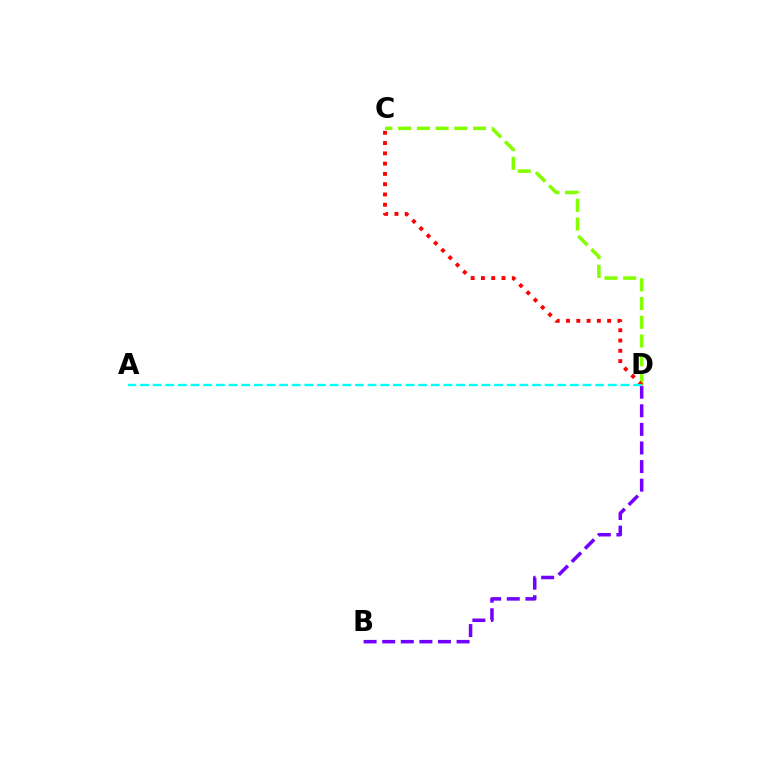{('C', 'D'): [{'color': '#84ff00', 'line_style': 'dashed', 'thickness': 2.54}, {'color': '#ff0000', 'line_style': 'dotted', 'thickness': 2.79}], ('B', 'D'): [{'color': '#7200ff', 'line_style': 'dashed', 'thickness': 2.53}], ('A', 'D'): [{'color': '#00fff6', 'line_style': 'dashed', 'thickness': 1.72}]}